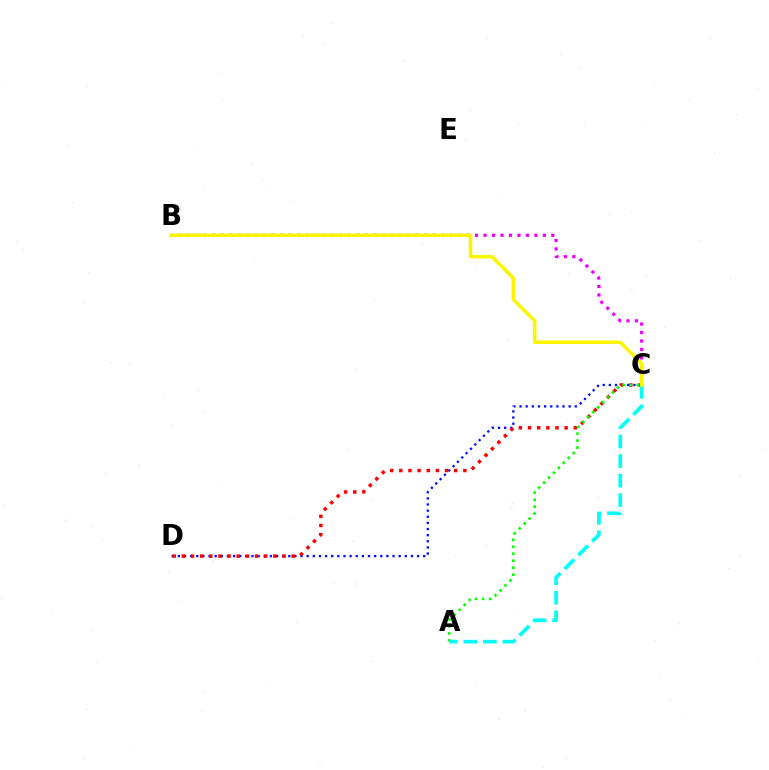{('C', 'D'): [{'color': '#0010ff', 'line_style': 'dotted', 'thickness': 1.67}, {'color': '#ff0000', 'line_style': 'dotted', 'thickness': 2.49}], ('A', 'C'): [{'color': '#08ff00', 'line_style': 'dotted', 'thickness': 1.9}, {'color': '#00fff6', 'line_style': 'dashed', 'thickness': 2.65}], ('B', 'C'): [{'color': '#ee00ff', 'line_style': 'dotted', 'thickness': 2.3}, {'color': '#fcf500', 'line_style': 'solid', 'thickness': 2.52}]}